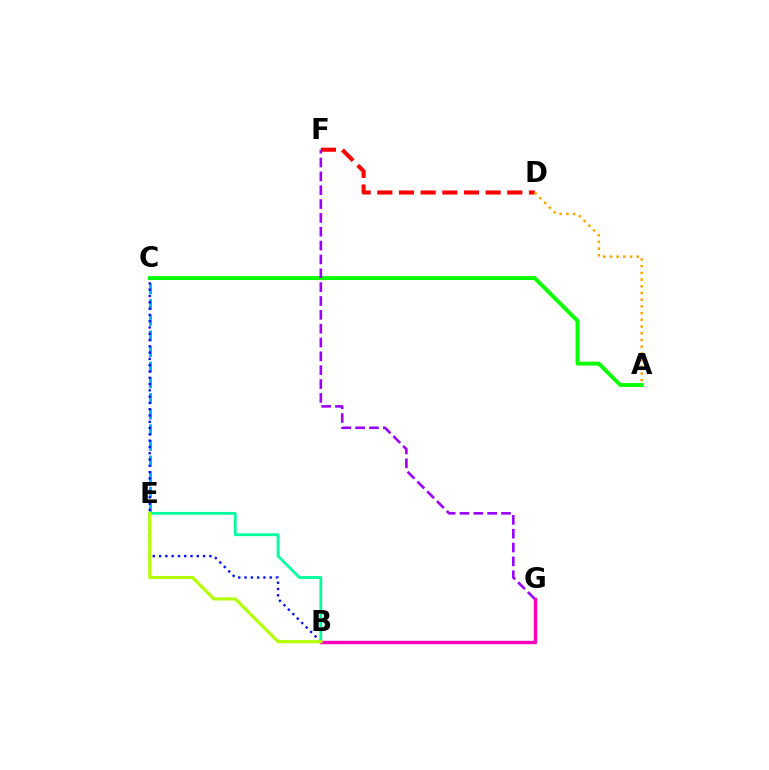{('C', 'E'): [{'color': '#00b5ff', 'line_style': 'dashed', 'thickness': 2.13}], ('B', 'G'): [{'color': '#ff00bd', 'line_style': 'solid', 'thickness': 2.46}], ('A', 'C'): [{'color': '#08ff00', 'line_style': 'solid', 'thickness': 2.81}], ('B', 'C'): [{'color': '#0010ff', 'line_style': 'dotted', 'thickness': 1.71}], ('D', 'F'): [{'color': '#ff0000', 'line_style': 'dashed', 'thickness': 2.94}], ('F', 'G'): [{'color': '#9b00ff', 'line_style': 'dashed', 'thickness': 1.88}], ('B', 'E'): [{'color': '#00ff9d', 'line_style': 'solid', 'thickness': 2.03}, {'color': '#b3ff00', 'line_style': 'solid', 'thickness': 2.26}], ('A', 'D'): [{'color': '#ffa500', 'line_style': 'dotted', 'thickness': 1.82}]}